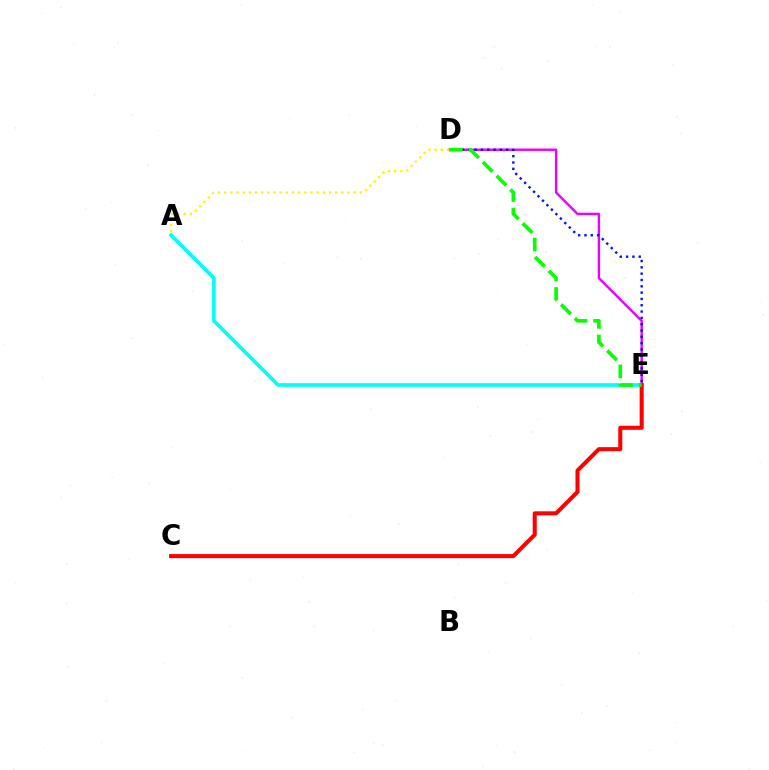{('D', 'E'): [{'color': '#ee00ff', 'line_style': 'solid', 'thickness': 1.73}, {'color': '#0010ff', 'line_style': 'dotted', 'thickness': 1.72}, {'color': '#08ff00', 'line_style': 'dashed', 'thickness': 2.64}], ('A', 'E'): [{'color': '#00fff6', 'line_style': 'solid', 'thickness': 2.64}], ('C', 'E'): [{'color': '#ff0000', 'line_style': 'solid', 'thickness': 2.92}], ('A', 'D'): [{'color': '#fcf500', 'line_style': 'dotted', 'thickness': 1.68}]}